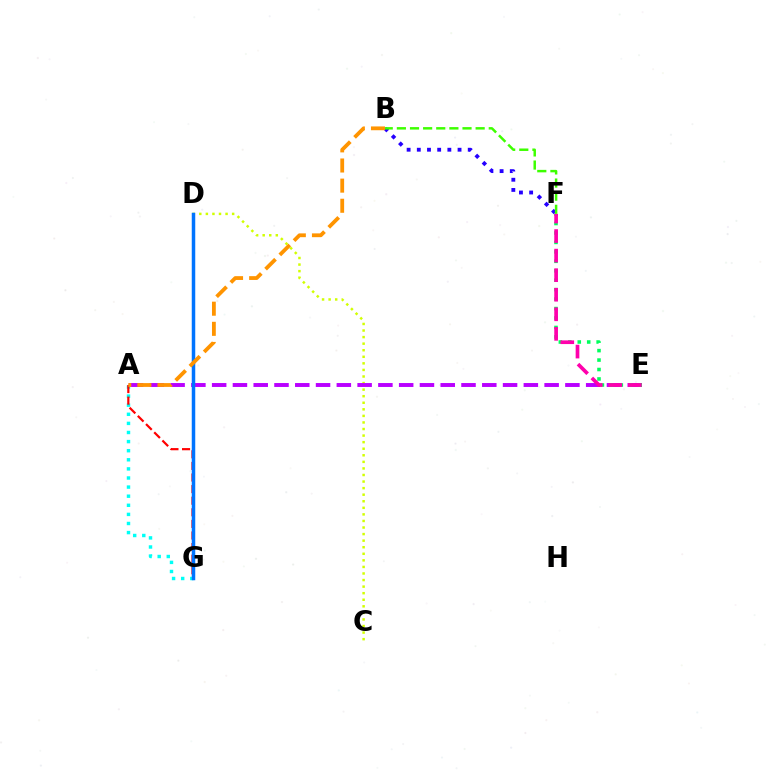{('C', 'D'): [{'color': '#d1ff00', 'line_style': 'dotted', 'thickness': 1.78}], ('A', 'E'): [{'color': '#b900ff', 'line_style': 'dashed', 'thickness': 2.82}], ('B', 'F'): [{'color': '#2500ff', 'line_style': 'dotted', 'thickness': 2.77}, {'color': '#3dff00', 'line_style': 'dashed', 'thickness': 1.78}], ('E', 'F'): [{'color': '#00ff5c', 'line_style': 'dotted', 'thickness': 2.57}, {'color': '#ff00ac', 'line_style': 'dashed', 'thickness': 2.66}], ('A', 'G'): [{'color': '#00fff6', 'line_style': 'dotted', 'thickness': 2.47}, {'color': '#ff0000', 'line_style': 'dashed', 'thickness': 1.58}], ('D', 'G'): [{'color': '#0074ff', 'line_style': 'solid', 'thickness': 2.51}], ('A', 'B'): [{'color': '#ff9400', 'line_style': 'dashed', 'thickness': 2.73}]}